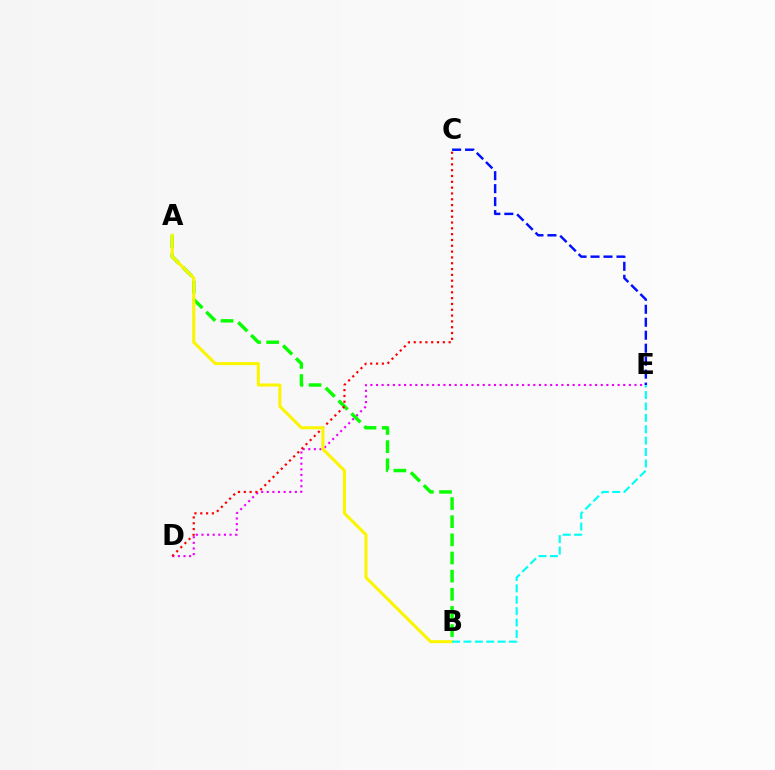{('D', 'E'): [{'color': '#ee00ff', 'line_style': 'dotted', 'thickness': 1.53}], ('A', 'B'): [{'color': '#08ff00', 'line_style': 'dashed', 'thickness': 2.47}, {'color': '#fcf500', 'line_style': 'solid', 'thickness': 2.21}], ('C', 'D'): [{'color': '#ff0000', 'line_style': 'dotted', 'thickness': 1.58}], ('B', 'E'): [{'color': '#00fff6', 'line_style': 'dashed', 'thickness': 1.55}], ('C', 'E'): [{'color': '#0010ff', 'line_style': 'dashed', 'thickness': 1.76}]}